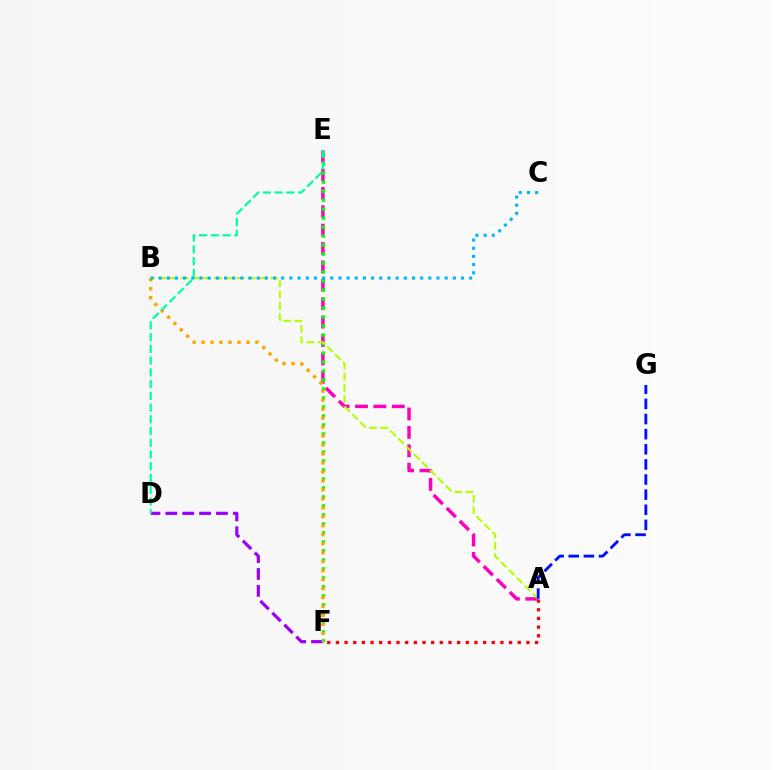{('A', 'E'): [{'color': '#ff00bd', 'line_style': 'dashed', 'thickness': 2.5}], ('D', 'F'): [{'color': '#9b00ff', 'line_style': 'dashed', 'thickness': 2.29}], ('A', 'F'): [{'color': '#ff0000', 'line_style': 'dotted', 'thickness': 2.35}], ('E', 'F'): [{'color': '#08ff00', 'line_style': 'dotted', 'thickness': 2.44}], ('A', 'B'): [{'color': '#b3ff00', 'line_style': 'dashed', 'thickness': 1.52}], ('B', 'F'): [{'color': '#ffa500', 'line_style': 'dotted', 'thickness': 2.44}], ('B', 'C'): [{'color': '#00b5ff', 'line_style': 'dotted', 'thickness': 2.22}], ('A', 'G'): [{'color': '#0010ff', 'line_style': 'dashed', 'thickness': 2.05}], ('D', 'E'): [{'color': '#00ff9d', 'line_style': 'dashed', 'thickness': 1.59}]}